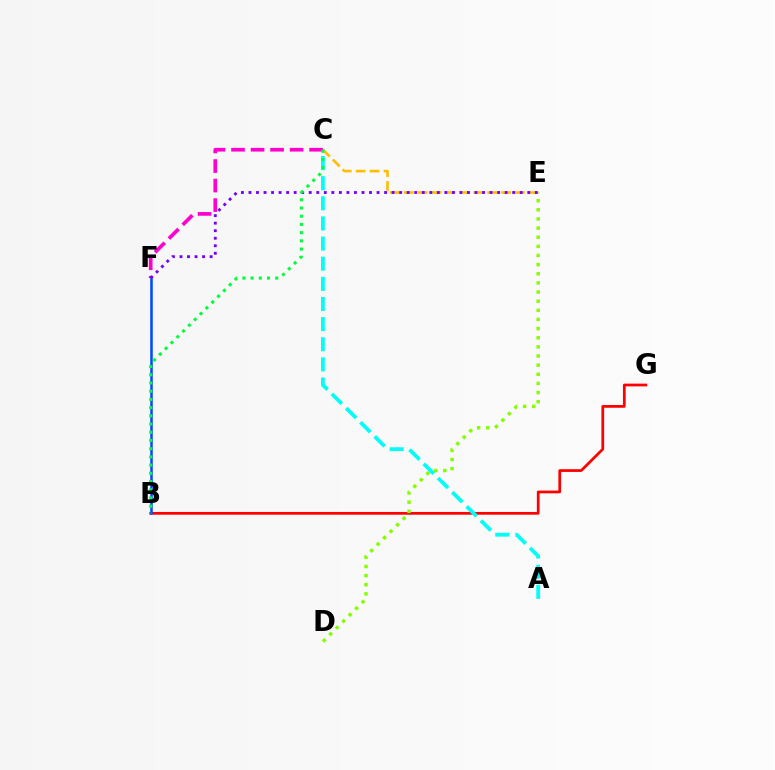{('B', 'G'): [{'color': '#ff0000', 'line_style': 'solid', 'thickness': 1.97}], ('D', 'E'): [{'color': '#84ff00', 'line_style': 'dotted', 'thickness': 2.48}], ('C', 'E'): [{'color': '#ffbd00', 'line_style': 'dashed', 'thickness': 1.89}], ('A', 'C'): [{'color': '#00fff6', 'line_style': 'dashed', 'thickness': 2.73}], ('B', 'F'): [{'color': '#004bff', 'line_style': 'solid', 'thickness': 1.83}], ('C', 'F'): [{'color': '#ff00cf', 'line_style': 'dashed', 'thickness': 2.65}], ('E', 'F'): [{'color': '#7200ff', 'line_style': 'dotted', 'thickness': 2.05}], ('B', 'C'): [{'color': '#00ff39', 'line_style': 'dotted', 'thickness': 2.23}]}